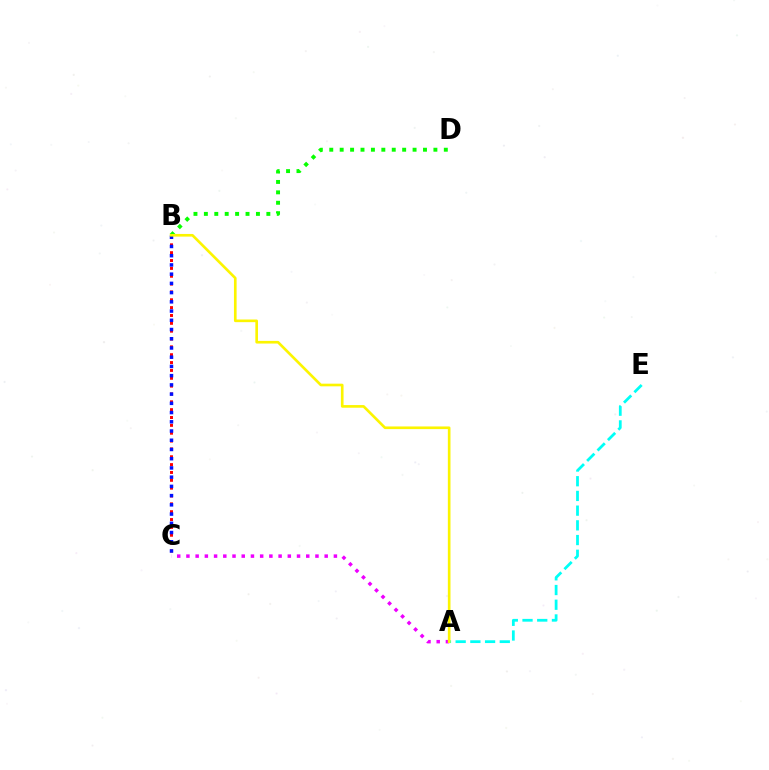{('B', 'C'): [{'color': '#ff0000', 'line_style': 'dotted', 'thickness': 2.13}, {'color': '#0010ff', 'line_style': 'dotted', 'thickness': 2.51}], ('A', 'C'): [{'color': '#ee00ff', 'line_style': 'dotted', 'thickness': 2.5}], ('B', 'D'): [{'color': '#08ff00', 'line_style': 'dotted', 'thickness': 2.83}], ('A', 'E'): [{'color': '#00fff6', 'line_style': 'dashed', 'thickness': 2.0}], ('A', 'B'): [{'color': '#fcf500', 'line_style': 'solid', 'thickness': 1.91}]}